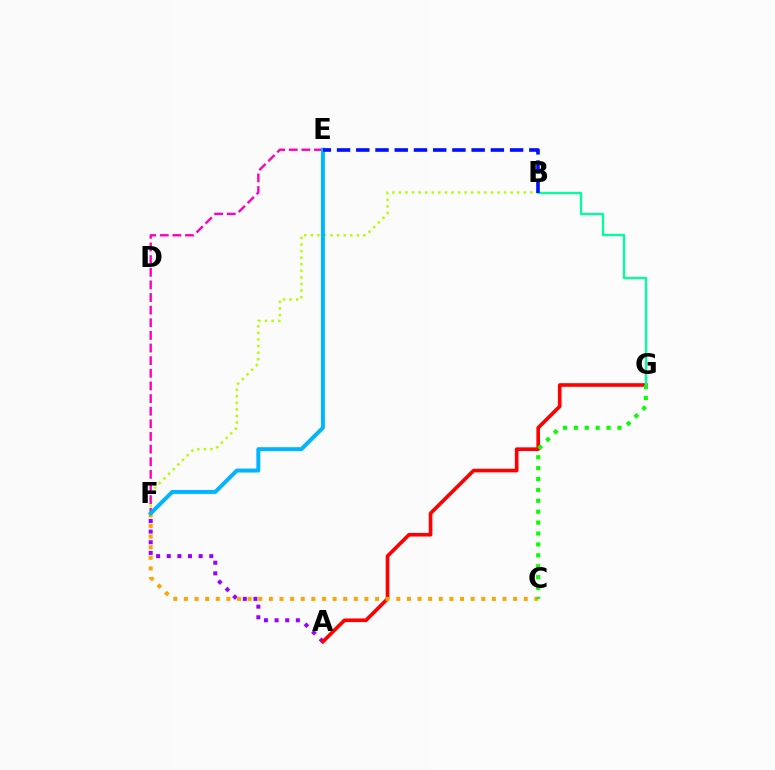{('A', 'F'): [{'color': '#9b00ff', 'line_style': 'dotted', 'thickness': 2.89}], ('A', 'G'): [{'color': '#ff0000', 'line_style': 'solid', 'thickness': 2.62}], ('B', 'G'): [{'color': '#00ff9d', 'line_style': 'solid', 'thickness': 1.66}], ('B', 'F'): [{'color': '#b3ff00', 'line_style': 'dotted', 'thickness': 1.79}], ('E', 'F'): [{'color': '#ff00bd', 'line_style': 'dashed', 'thickness': 1.72}, {'color': '#00b5ff', 'line_style': 'solid', 'thickness': 2.85}], ('C', 'F'): [{'color': '#ffa500', 'line_style': 'dotted', 'thickness': 2.89}], ('C', 'G'): [{'color': '#08ff00', 'line_style': 'dotted', 'thickness': 2.96}], ('B', 'E'): [{'color': '#0010ff', 'line_style': 'dashed', 'thickness': 2.61}]}